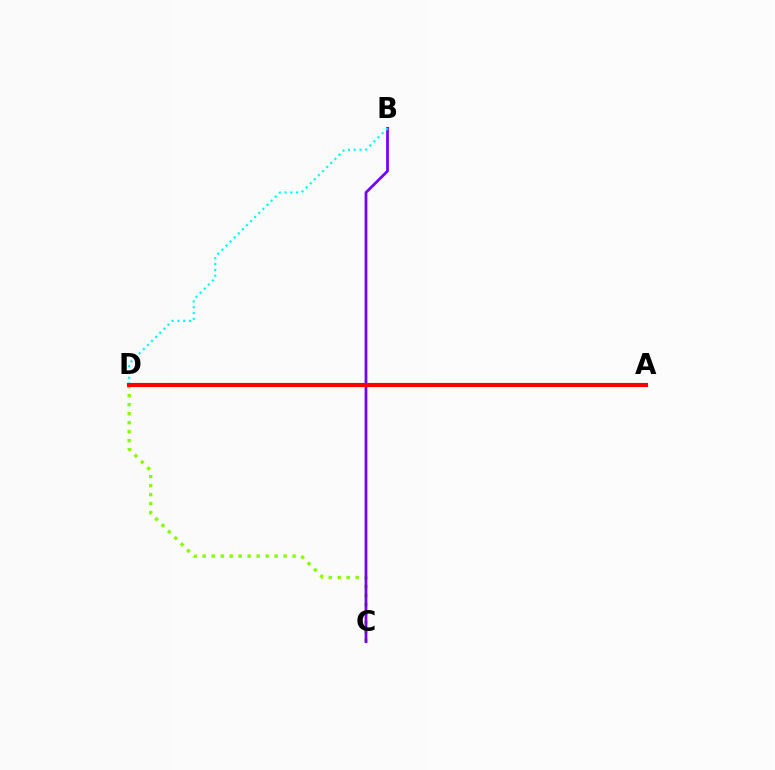{('C', 'D'): [{'color': '#84ff00', 'line_style': 'dotted', 'thickness': 2.44}], ('B', 'C'): [{'color': '#7200ff', 'line_style': 'solid', 'thickness': 1.97}], ('B', 'D'): [{'color': '#00fff6', 'line_style': 'dotted', 'thickness': 1.57}], ('A', 'D'): [{'color': '#ff0000', 'line_style': 'solid', 'thickness': 2.98}]}